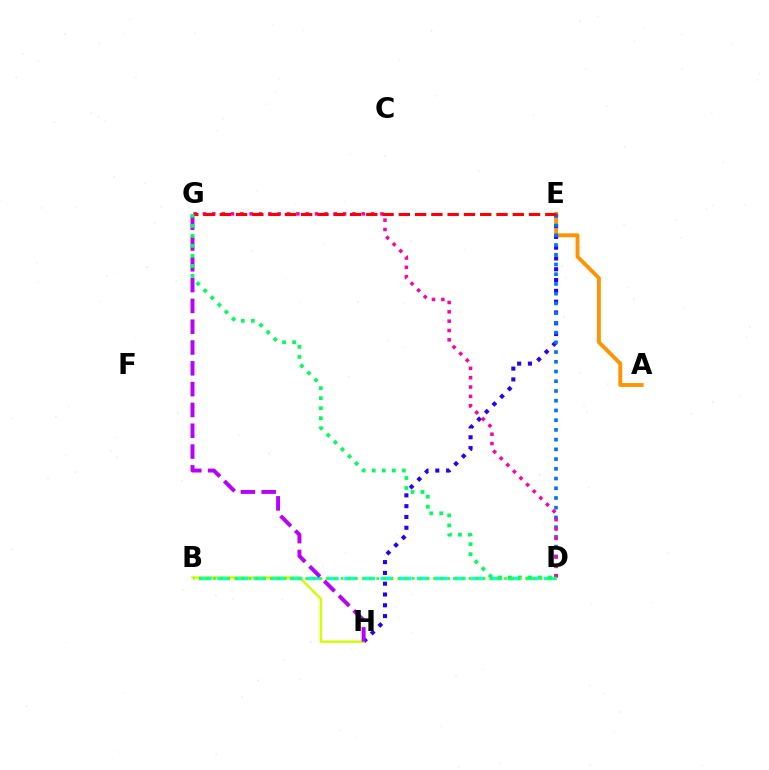{('A', 'E'): [{'color': '#ff9400', 'line_style': 'solid', 'thickness': 2.8}], ('E', 'H'): [{'color': '#2500ff', 'line_style': 'dotted', 'thickness': 2.93}], ('B', 'H'): [{'color': '#d1ff00', 'line_style': 'solid', 'thickness': 1.76}], ('D', 'E'): [{'color': '#0074ff', 'line_style': 'dotted', 'thickness': 2.64}], ('D', 'G'): [{'color': '#ff00ac', 'line_style': 'dotted', 'thickness': 2.54}, {'color': '#00ff5c', 'line_style': 'dotted', 'thickness': 2.72}], ('B', 'D'): [{'color': '#00fff6', 'line_style': 'dashed', 'thickness': 2.47}, {'color': '#3dff00', 'line_style': 'dotted', 'thickness': 1.93}], ('E', 'G'): [{'color': '#ff0000', 'line_style': 'dashed', 'thickness': 2.21}], ('G', 'H'): [{'color': '#b900ff', 'line_style': 'dashed', 'thickness': 2.83}]}